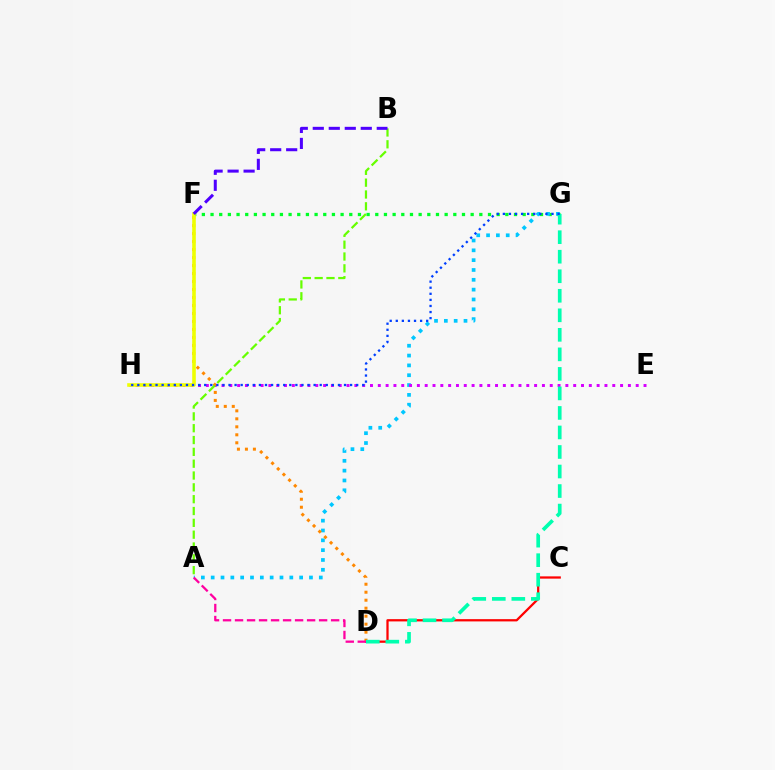{('C', 'D'): [{'color': '#ff0000', 'line_style': 'solid', 'thickness': 1.63}], ('F', 'G'): [{'color': '#00ff27', 'line_style': 'dotted', 'thickness': 2.36}], ('A', 'G'): [{'color': '#00c7ff', 'line_style': 'dotted', 'thickness': 2.67}], ('E', 'H'): [{'color': '#d600ff', 'line_style': 'dotted', 'thickness': 2.12}], ('D', 'F'): [{'color': '#ff8800', 'line_style': 'dotted', 'thickness': 2.17}], ('F', 'H'): [{'color': '#eeff00', 'line_style': 'solid', 'thickness': 2.58}], ('A', 'B'): [{'color': '#66ff00', 'line_style': 'dashed', 'thickness': 1.61}], ('A', 'D'): [{'color': '#ff00a0', 'line_style': 'dashed', 'thickness': 1.63}], ('D', 'G'): [{'color': '#00ffaf', 'line_style': 'dashed', 'thickness': 2.65}], ('G', 'H'): [{'color': '#003fff', 'line_style': 'dotted', 'thickness': 1.65}], ('B', 'F'): [{'color': '#4f00ff', 'line_style': 'dashed', 'thickness': 2.17}]}